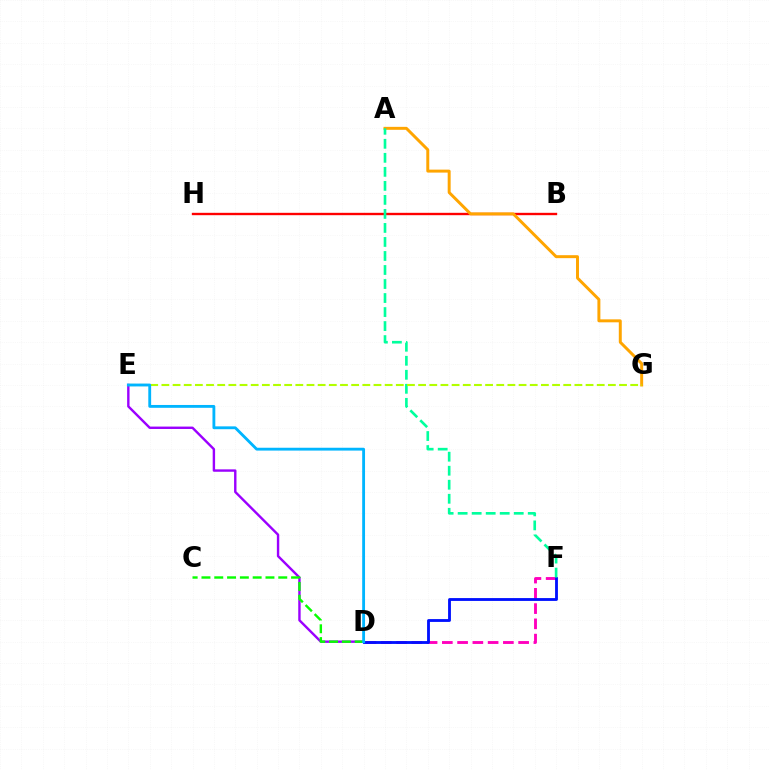{('B', 'H'): [{'color': '#ff0000', 'line_style': 'solid', 'thickness': 1.71}], ('D', 'E'): [{'color': '#9b00ff', 'line_style': 'solid', 'thickness': 1.73}, {'color': '#00b5ff', 'line_style': 'solid', 'thickness': 2.05}], ('A', 'G'): [{'color': '#ffa500', 'line_style': 'solid', 'thickness': 2.13}], ('D', 'F'): [{'color': '#ff00bd', 'line_style': 'dashed', 'thickness': 2.07}, {'color': '#0010ff', 'line_style': 'solid', 'thickness': 2.04}], ('C', 'D'): [{'color': '#08ff00', 'line_style': 'dashed', 'thickness': 1.74}], ('A', 'F'): [{'color': '#00ff9d', 'line_style': 'dashed', 'thickness': 1.9}], ('E', 'G'): [{'color': '#b3ff00', 'line_style': 'dashed', 'thickness': 1.52}]}